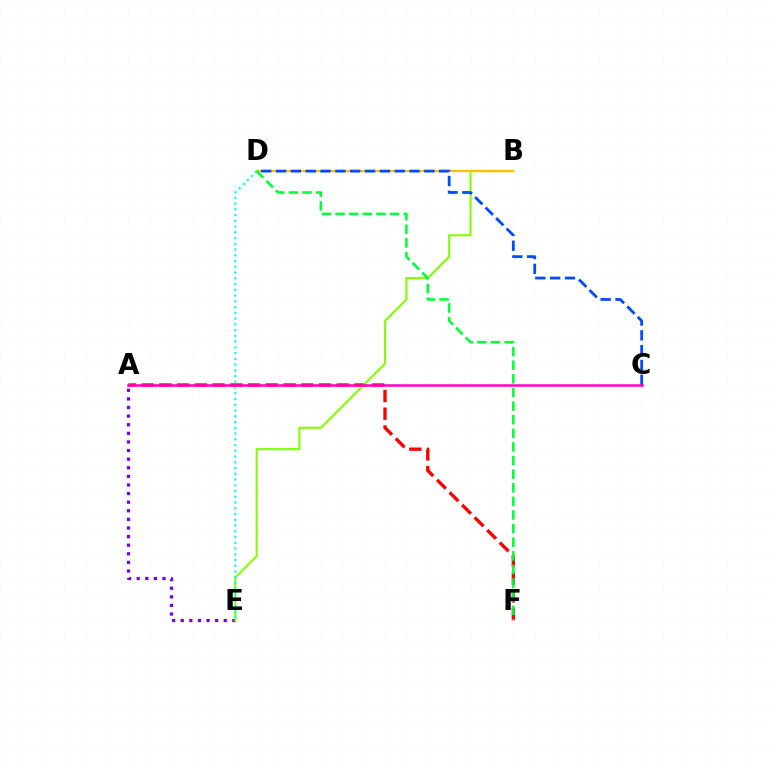{('A', 'F'): [{'color': '#ff0000', 'line_style': 'dashed', 'thickness': 2.41}], ('A', 'E'): [{'color': '#7200ff', 'line_style': 'dotted', 'thickness': 2.34}], ('B', 'E'): [{'color': '#84ff00', 'line_style': 'solid', 'thickness': 1.52}], ('B', 'D'): [{'color': '#ffbd00', 'line_style': 'solid', 'thickness': 1.63}], ('D', 'E'): [{'color': '#00fff6', 'line_style': 'dotted', 'thickness': 1.56}], ('C', 'D'): [{'color': '#004bff', 'line_style': 'dashed', 'thickness': 2.02}], ('D', 'F'): [{'color': '#00ff39', 'line_style': 'dashed', 'thickness': 1.85}], ('A', 'C'): [{'color': '#ff00cf', 'line_style': 'solid', 'thickness': 1.81}]}